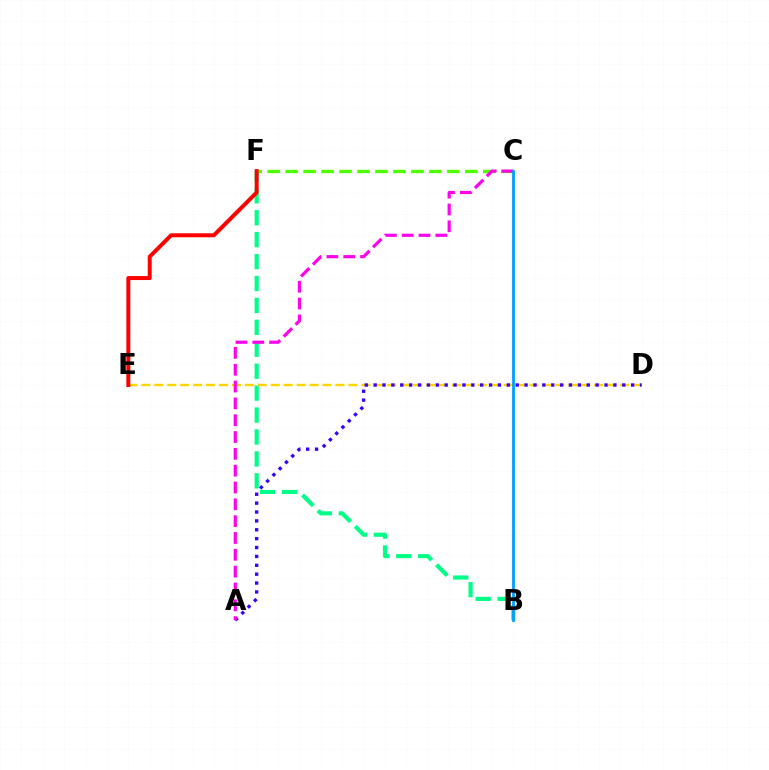{('B', 'F'): [{'color': '#00ff86', 'line_style': 'dashed', 'thickness': 2.98}], ('C', 'F'): [{'color': '#4fff00', 'line_style': 'dashed', 'thickness': 2.44}], ('D', 'E'): [{'color': '#ffd500', 'line_style': 'dashed', 'thickness': 1.76}], ('E', 'F'): [{'color': '#ff0000', 'line_style': 'solid', 'thickness': 2.87}], ('A', 'D'): [{'color': '#3700ff', 'line_style': 'dotted', 'thickness': 2.41}], ('A', 'C'): [{'color': '#ff00ed', 'line_style': 'dashed', 'thickness': 2.29}], ('B', 'C'): [{'color': '#009eff', 'line_style': 'solid', 'thickness': 2.01}]}